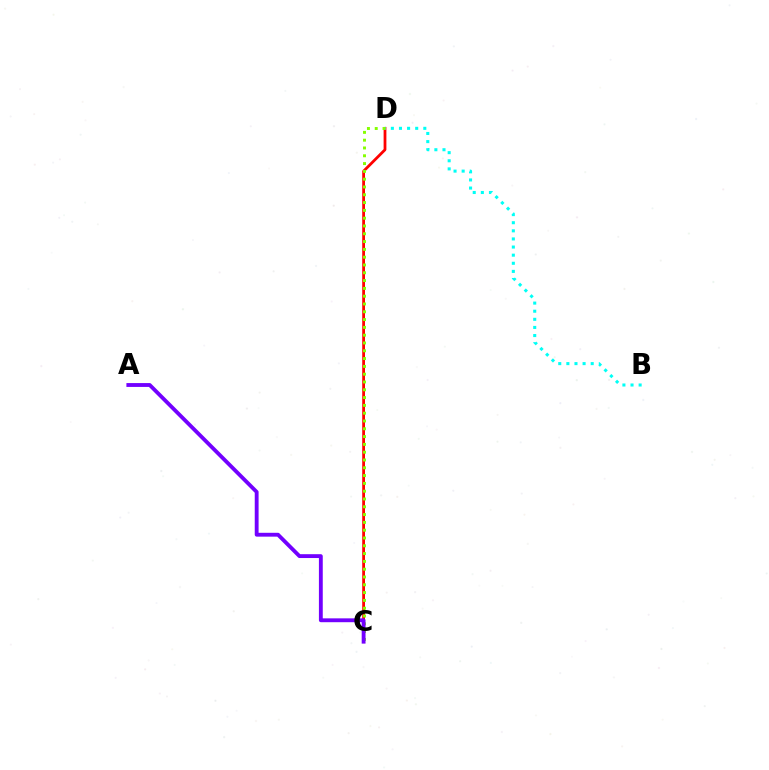{('C', 'D'): [{'color': '#ff0000', 'line_style': 'solid', 'thickness': 2.0}, {'color': '#84ff00', 'line_style': 'dotted', 'thickness': 2.12}], ('B', 'D'): [{'color': '#00fff6', 'line_style': 'dotted', 'thickness': 2.2}], ('A', 'C'): [{'color': '#7200ff', 'line_style': 'solid', 'thickness': 2.77}]}